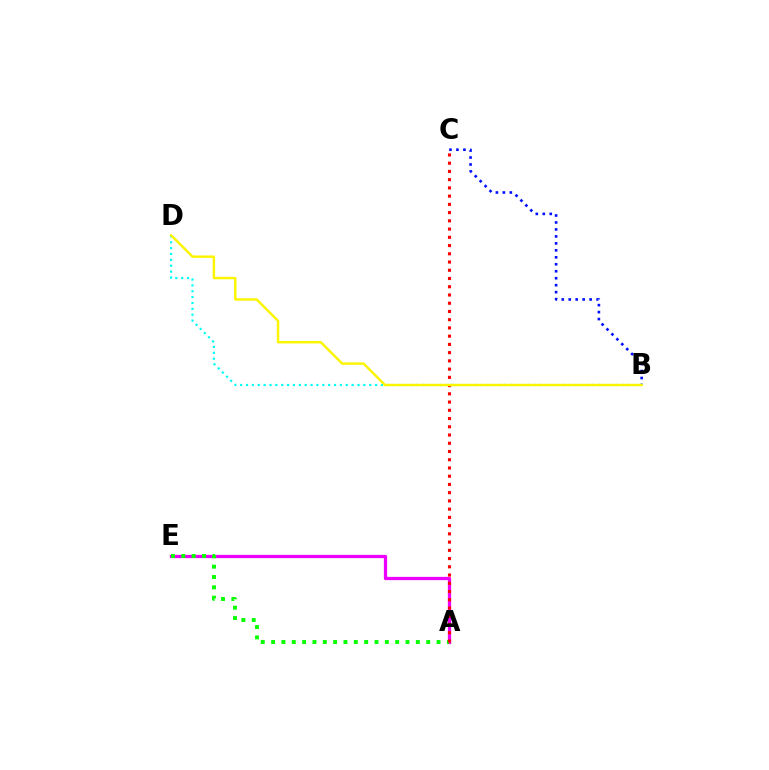{('B', 'D'): [{'color': '#00fff6', 'line_style': 'dotted', 'thickness': 1.59}, {'color': '#fcf500', 'line_style': 'solid', 'thickness': 1.75}], ('A', 'E'): [{'color': '#ee00ff', 'line_style': 'solid', 'thickness': 2.34}, {'color': '#08ff00', 'line_style': 'dotted', 'thickness': 2.81}], ('B', 'C'): [{'color': '#0010ff', 'line_style': 'dotted', 'thickness': 1.89}], ('A', 'C'): [{'color': '#ff0000', 'line_style': 'dotted', 'thickness': 2.24}]}